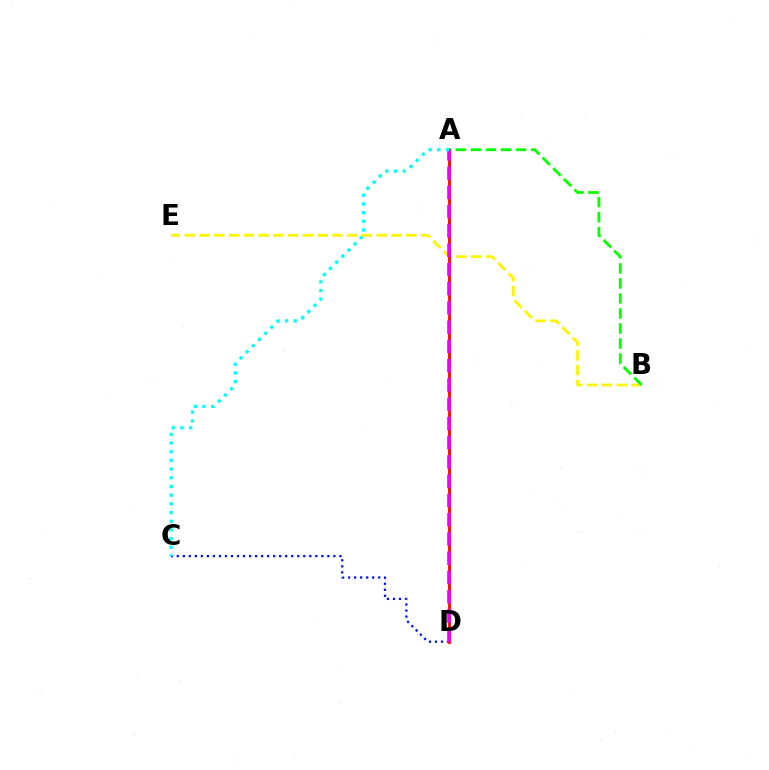{('C', 'D'): [{'color': '#0010ff', 'line_style': 'dotted', 'thickness': 1.64}], ('B', 'E'): [{'color': '#fcf500', 'line_style': 'dashed', 'thickness': 2.01}], ('A', 'B'): [{'color': '#08ff00', 'line_style': 'dashed', 'thickness': 2.04}], ('A', 'D'): [{'color': '#ff0000', 'line_style': 'solid', 'thickness': 1.99}, {'color': '#ee00ff', 'line_style': 'dashed', 'thickness': 2.62}], ('A', 'C'): [{'color': '#00fff6', 'line_style': 'dotted', 'thickness': 2.36}]}